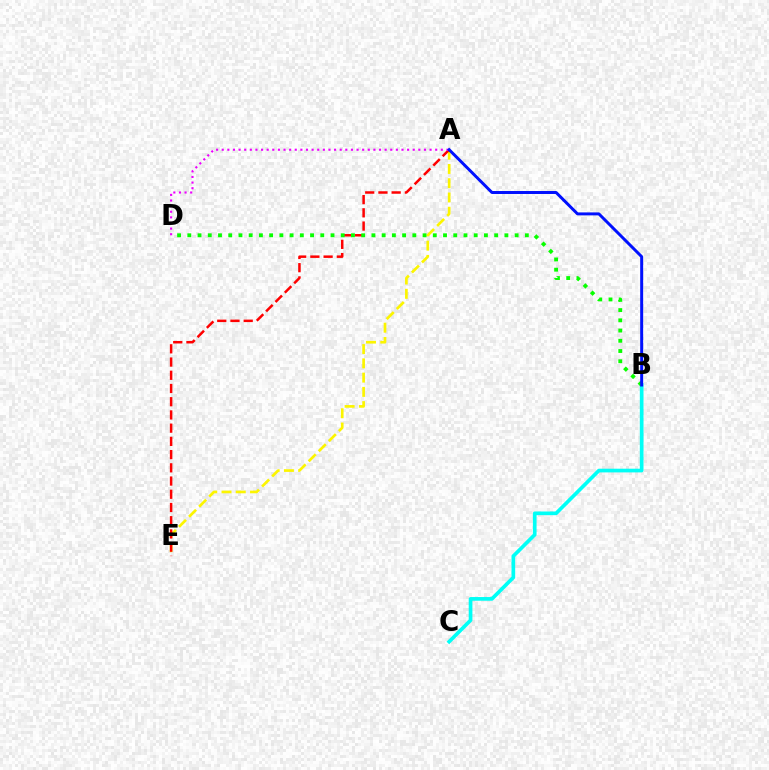{('A', 'E'): [{'color': '#fcf500', 'line_style': 'dashed', 'thickness': 1.94}, {'color': '#ff0000', 'line_style': 'dashed', 'thickness': 1.8}], ('A', 'D'): [{'color': '#ee00ff', 'line_style': 'dotted', 'thickness': 1.53}], ('B', 'C'): [{'color': '#00fff6', 'line_style': 'solid', 'thickness': 2.66}], ('B', 'D'): [{'color': '#08ff00', 'line_style': 'dotted', 'thickness': 2.78}], ('A', 'B'): [{'color': '#0010ff', 'line_style': 'solid', 'thickness': 2.14}]}